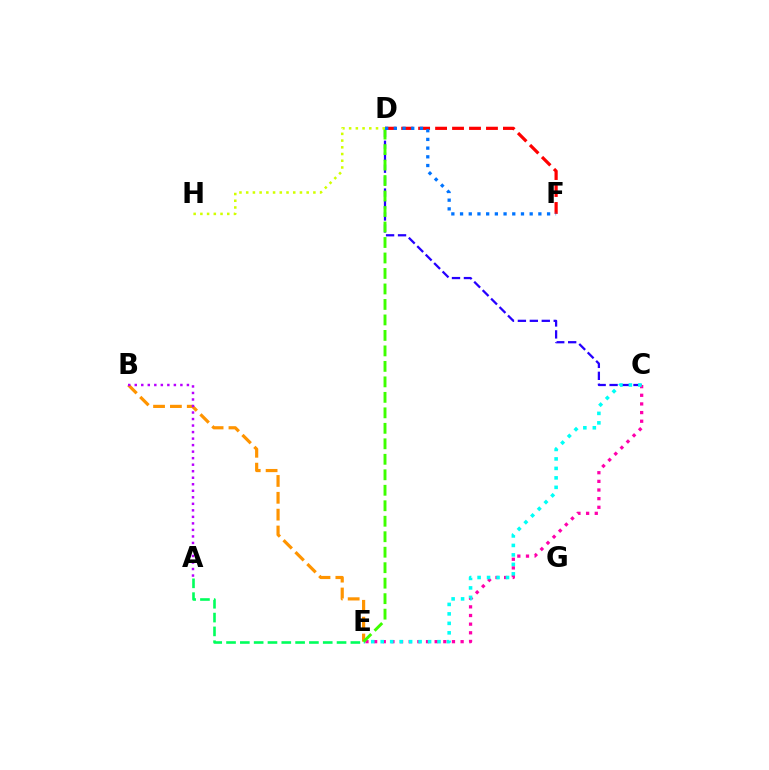{('C', 'D'): [{'color': '#2500ff', 'line_style': 'dashed', 'thickness': 1.62}], ('B', 'E'): [{'color': '#ff9400', 'line_style': 'dashed', 'thickness': 2.29}], ('A', 'B'): [{'color': '#b900ff', 'line_style': 'dotted', 'thickness': 1.77}], ('D', 'F'): [{'color': '#ff0000', 'line_style': 'dashed', 'thickness': 2.3}, {'color': '#0074ff', 'line_style': 'dotted', 'thickness': 2.36}], ('C', 'E'): [{'color': '#ff00ac', 'line_style': 'dotted', 'thickness': 2.35}, {'color': '#00fff6', 'line_style': 'dotted', 'thickness': 2.57}], ('A', 'E'): [{'color': '#00ff5c', 'line_style': 'dashed', 'thickness': 1.88}], ('D', 'E'): [{'color': '#3dff00', 'line_style': 'dashed', 'thickness': 2.1}], ('D', 'H'): [{'color': '#d1ff00', 'line_style': 'dotted', 'thickness': 1.83}]}